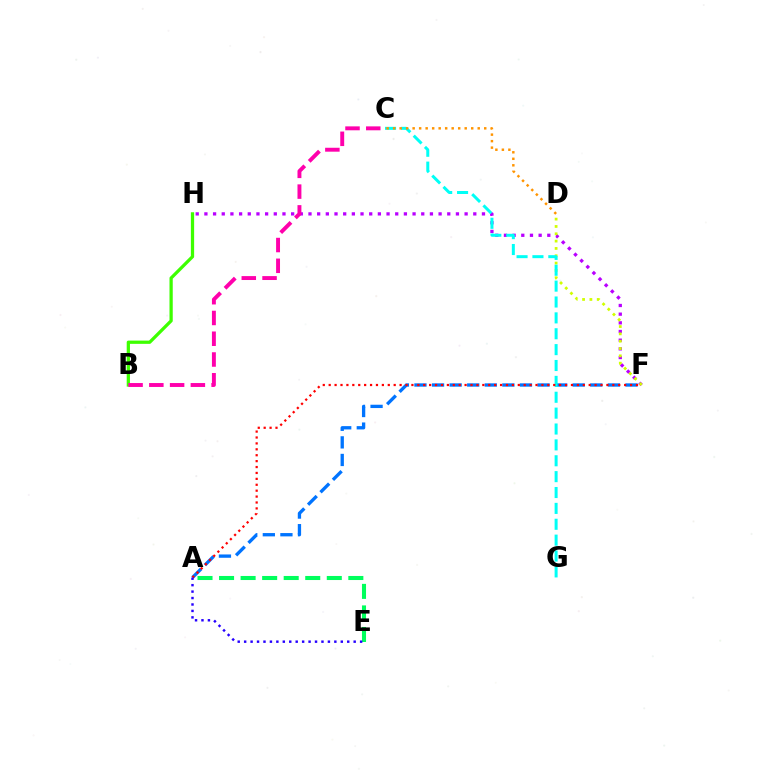{('F', 'H'): [{'color': '#b900ff', 'line_style': 'dotted', 'thickness': 2.36}], ('D', 'F'): [{'color': '#d1ff00', 'line_style': 'dotted', 'thickness': 1.99}], ('A', 'E'): [{'color': '#00ff5c', 'line_style': 'dashed', 'thickness': 2.93}, {'color': '#2500ff', 'line_style': 'dotted', 'thickness': 1.75}], ('A', 'F'): [{'color': '#0074ff', 'line_style': 'dashed', 'thickness': 2.39}, {'color': '#ff0000', 'line_style': 'dotted', 'thickness': 1.61}], ('C', 'G'): [{'color': '#00fff6', 'line_style': 'dashed', 'thickness': 2.16}], ('C', 'D'): [{'color': '#ff9400', 'line_style': 'dotted', 'thickness': 1.77}], ('B', 'H'): [{'color': '#3dff00', 'line_style': 'solid', 'thickness': 2.34}], ('B', 'C'): [{'color': '#ff00ac', 'line_style': 'dashed', 'thickness': 2.82}]}